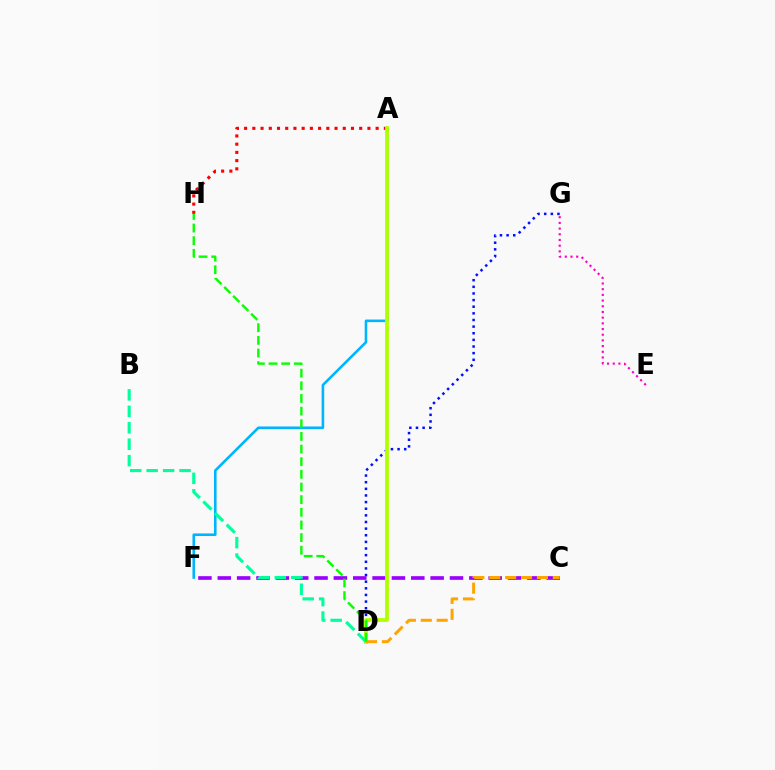{('D', 'G'): [{'color': '#0010ff', 'line_style': 'dotted', 'thickness': 1.8}], ('C', 'F'): [{'color': '#9b00ff', 'line_style': 'dashed', 'thickness': 2.63}], ('A', 'H'): [{'color': '#ff0000', 'line_style': 'dotted', 'thickness': 2.23}], ('A', 'F'): [{'color': '#00b5ff', 'line_style': 'solid', 'thickness': 1.87}], ('E', 'G'): [{'color': '#ff00bd', 'line_style': 'dotted', 'thickness': 1.55}], ('A', 'D'): [{'color': '#b3ff00', 'line_style': 'solid', 'thickness': 2.74}], ('C', 'D'): [{'color': '#ffa500', 'line_style': 'dashed', 'thickness': 2.16}], ('B', 'D'): [{'color': '#00ff9d', 'line_style': 'dashed', 'thickness': 2.23}], ('D', 'H'): [{'color': '#08ff00', 'line_style': 'dashed', 'thickness': 1.72}]}